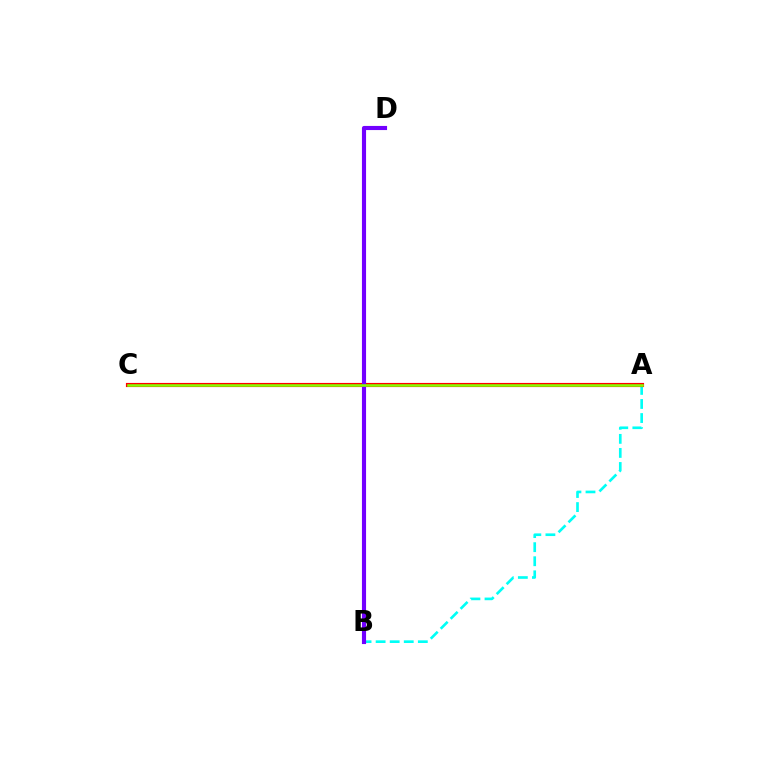{('A', 'B'): [{'color': '#00fff6', 'line_style': 'dashed', 'thickness': 1.91}], ('A', 'C'): [{'color': '#ff0000', 'line_style': 'solid', 'thickness': 2.98}, {'color': '#84ff00', 'line_style': 'solid', 'thickness': 1.86}], ('B', 'D'): [{'color': '#7200ff', 'line_style': 'solid', 'thickness': 2.97}]}